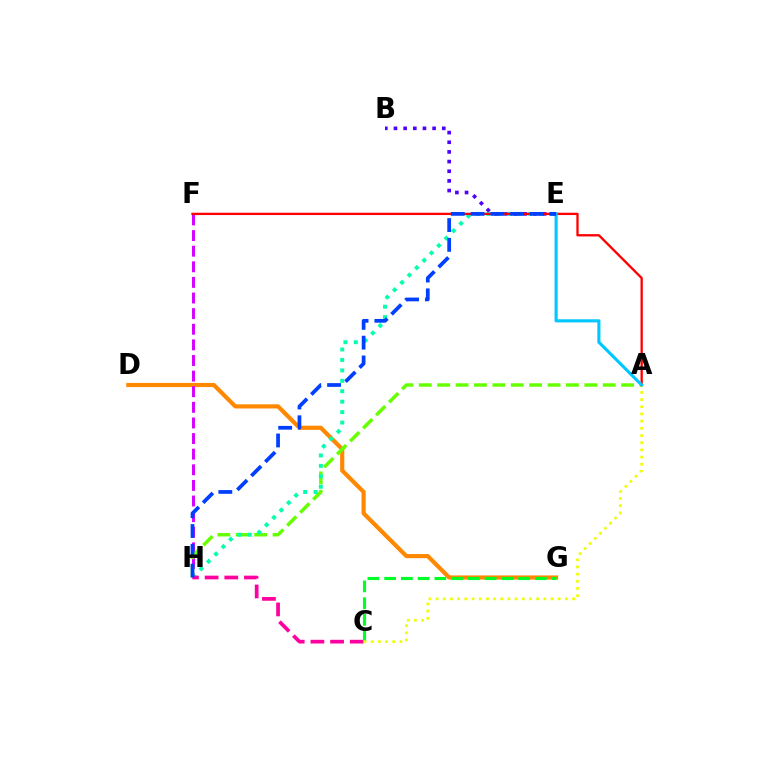{('D', 'G'): [{'color': '#ff8800', 'line_style': 'solid', 'thickness': 3.0}], ('B', 'E'): [{'color': '#4f00ff', 'line_style': 'dotted', 'thickness': 2.62}], ('F', 'H'): [{'color': '#d600ff', 'line_style': 'dashed', 'thickness': 2.12}], ('A', 'H'): [{'color': '#66ff00', 'line_style': 'dashed', 'thickness': 2.5}], ('E', 'H'): [{'color': '#00ffaf', 'line_style': 'dotted', 'thickness': 2.84}, {'color': '#003fff', 'line_style': 'dashed', 'thickness': 2.69}], ('C', 'H'): [{'color': '#ff00a0', 'line_style': 'dashed', 'thickness': 2.67}], ('C', 'G'): [{'color': '#00ff27', 'line_style': 'dashed', 'thickness': 2.28}], ('A', 'C'): [{'color': '#eeff00', 'line_style': 'dotted', 'thickness': 1.95}], ('A', 'F'): [{'color': '#ff0000', 'line_style': 'solid', 'thickness': 1.67}], ('A', 'E'): [{'color': '#00c7ff', 'line_style': 'solid', 'thickness': 2.24}]}